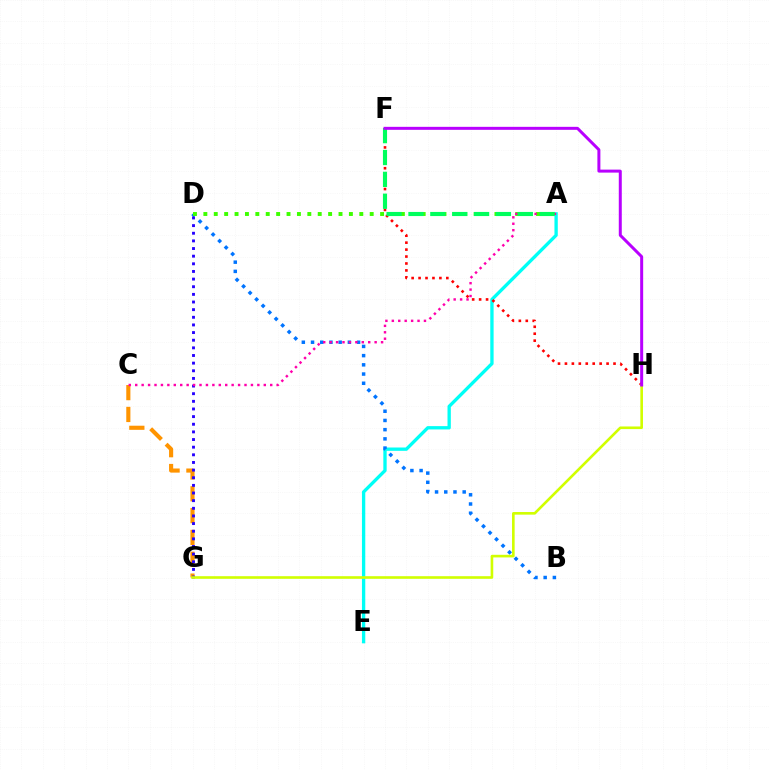{('A', 'E'): [{'color': '#00fff6', 'line_style': 'solid', 'thickness': 2.39}], ('F', 'H'): [{'color': '#ff0000', 'line_style': 'dotted', 'thickness': 1.89}, {'color': '#b900ff', 'line_style': 'solid', 'thickness': 2.15}], ('B', 'D'): [{'color': '#0074ff', 'line_style': 'dotted', 'thickness': 2.5}], ('A', 'D'): [{'color': '#3dff00', 'line_style': 'dotted', 'thickness': 2.82}], ('C', 'G'): [{'color': '#ff9400', 'line_style': 'dashed', 'thickness': 2.97}], ('D', 'G'): [{'color': '#2500ff', 'line_style': 'dotted', 'thickness': 2.08}], ('A', 'C'): [{'color': '#ff00ac', 'line_style': 'dotted', 'thickness': 1.75}], ('A', 'F'): [{'color': '#00ff5c', 'line_style': 'dashed', 'thickness': 2.97}], ('G', 'H'): [{'color': '#d1ff00', 'line_style': 'solid', 'thickness': 1.89}]}